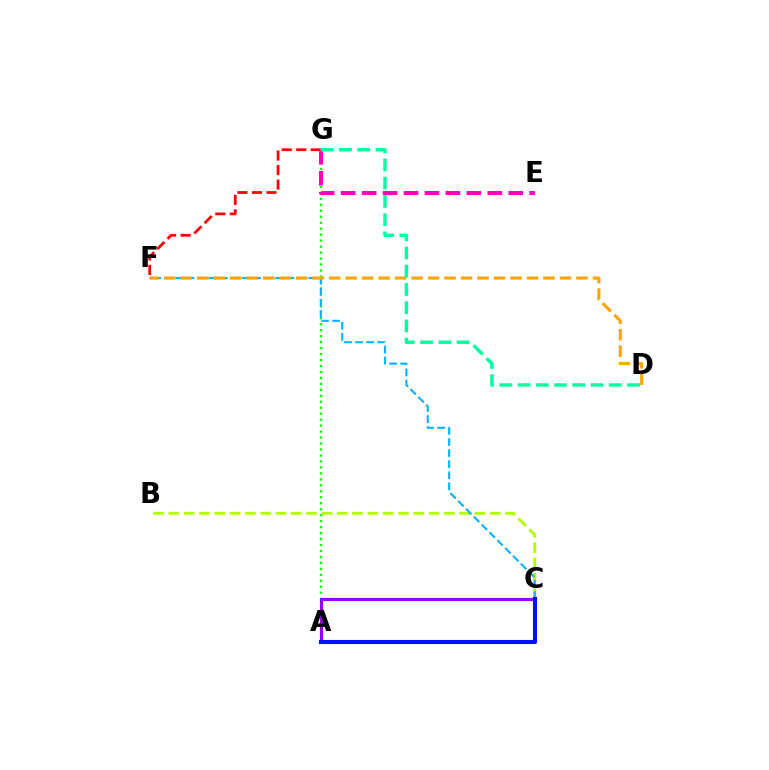{('A', 'G'): [{'color': '#08ff00', 'line_style': 'dotted', 'thickness': 1.62}], ('B', 'C'): [{'color': '#b3ff00', 'line_style': 'dashed', 'thickness': 2.08}], ('F', 'G'): [{'color': '#ff0000', 'line_style': 'dashed', 'thickness': 1.97}], ('A', 'C'): [{'color': '#9b00ff', 'line_style': 'solid', 'thickness': 2.23}, {'color': '#0010ff', 'line_style': 'solid', 'thickness': 2.93}], ('C', 'F'): [{'color': '#00b5ff', 'line_style': 'dashed', 'thickness': 1.51}], ('E', 'G'): [{'color': '#ff00bd', 'line_style': 'dashed', 'thickness': 2.85}], ('D', 'F'): [{'color': '#ffa500', 'line_style': 'dashed', 'thickness': 2.24}], ('D', 'G'): [{'color': '#00ff9d', 'line_style': 'dashed', 'thickness': 2.48}]}